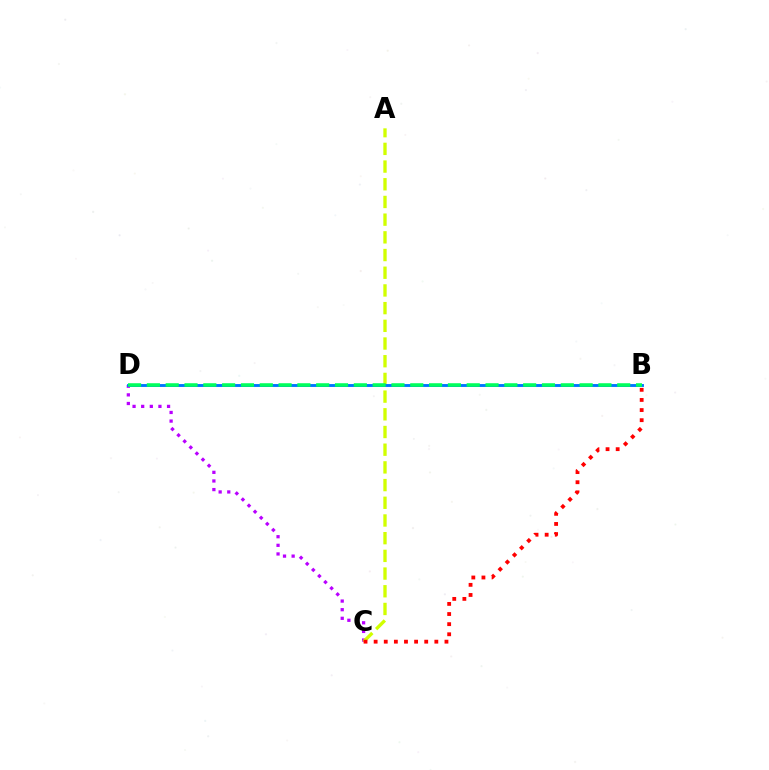{('C', 'D'): [{'color': '#b900ff', 'line_style': 'dotted', 'thickness': 2.34}], ('A', 'C'): [{'color': '#d1ff00', 'line_style': 'dashed', 'thickness': 2.4}], ('B', 'D'): [{'color': '#0074ff', 'line_style': 'solid', 'thickness': 2.07}, {'color': '#00ff5c', 'line_style': 'dashed', 'thickness': 2.56}], ('B', 'C'): [{'color': '#ff0000', 'line_style': 'dotted', 'thickness': 2.75}]}